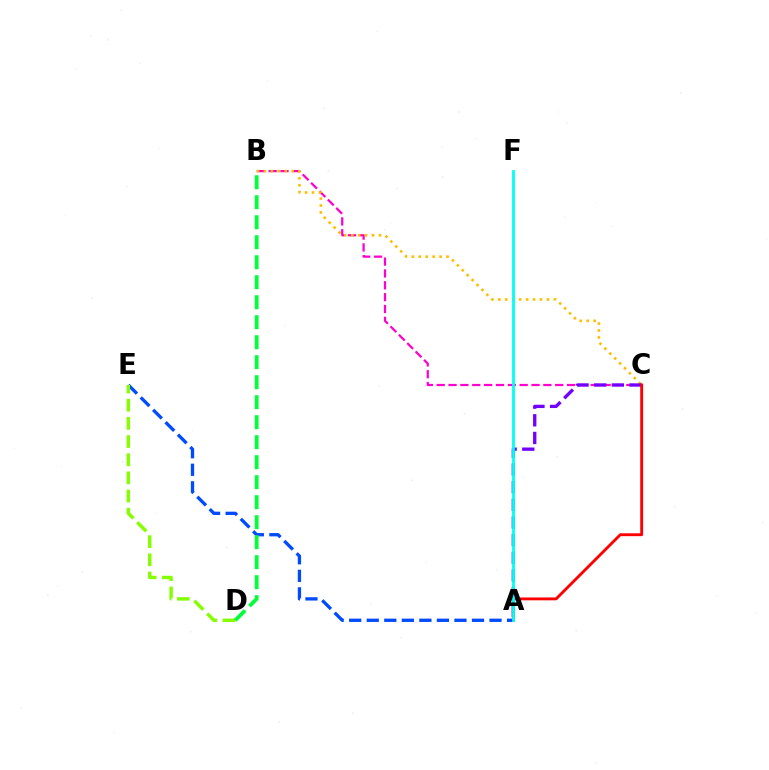{('A', 'E'): [{'color': '#004bff', 'line_style': 'dashed', 'thickness': 2.38}], ('B', 'C'): [{'color': '#ff00cf', 'line_style': 'dashed', 'thickness': 1.61}, {'color': '#ffbd00', 'line_style': 'dotted', 'thickness': 1.89}], ('D', 'E'): [{'color': '#84ff00', 'line_style': 'dashed', 'thickness': 2.47}], ('B', 'D'): [{'color': '#00ff39', 'line_style': 'dashed', 'thickness': 2.72}], ('A', 'C'): [{'color': '#7200ff', 'line_style': 'dashed', 'thickness': 2.4}, {'color': '#ff0000', 'line_style': 'solid', 'thickness': 2.06}], ('A', 'F'): [{'color': '#00fff6', 'line_style': 'solid', 'thickness': 2.01}]}